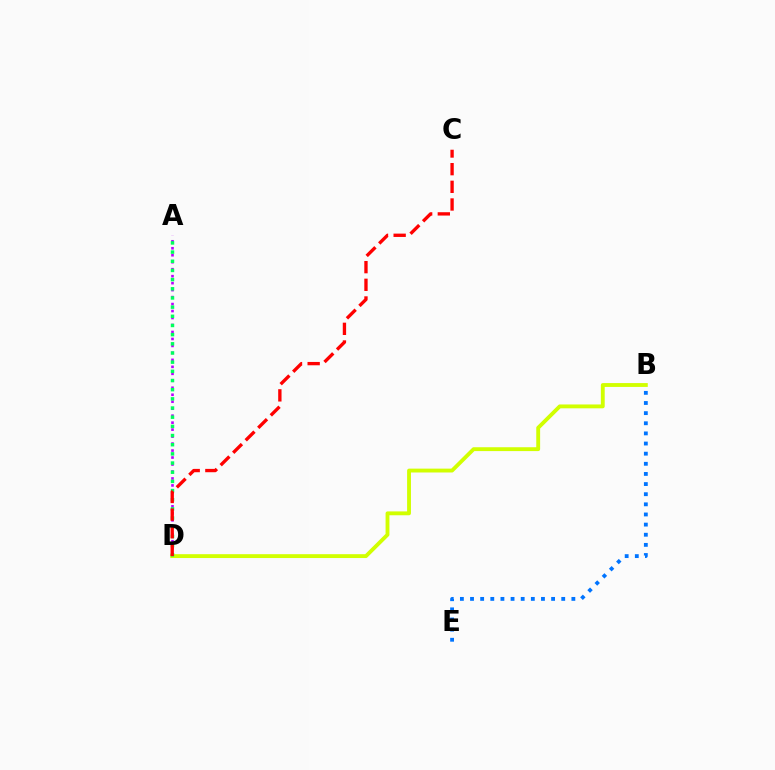{('A', 'D'): [{'color': '#b900ff', 'line_style': 'dotted', 'thickness': 1.9}, {'color': '#00ff5c', 'line_style': 'dotted', 'thickness': 2.49}], ('B', 'E'): [{'color': '#0074ff', 'line_style': 'dotted', 'thickness': 2.75}], ('B', 'D'): [{'color': '#d1ff00', 'line_style': 'solid', 'thickness': 2.78}], ('C', 'D'): [{'color': '#ff0000', 'line_style': 'dashed', 'thickness': 2.4}]}